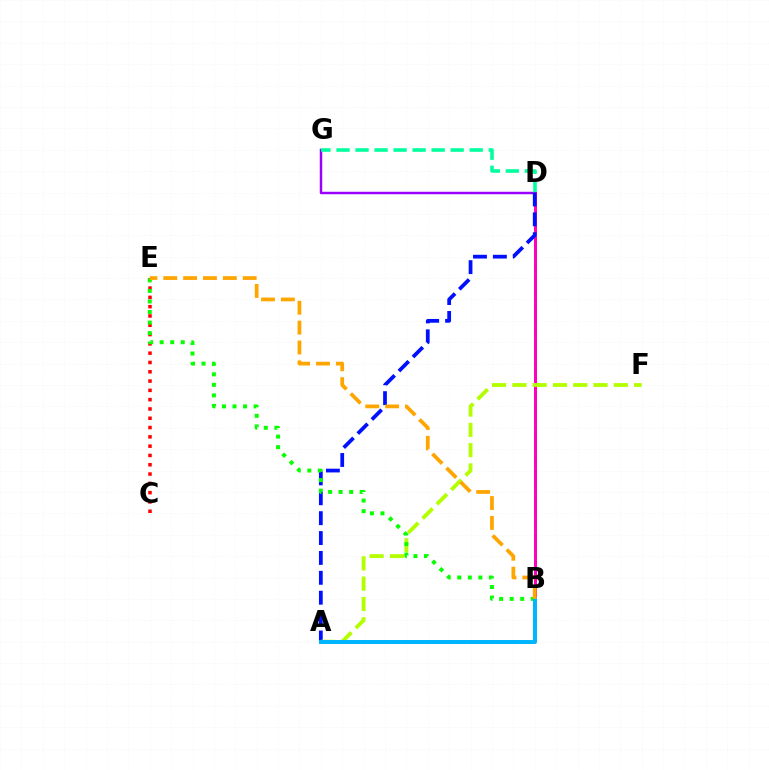{('D', 'G'): [{'color': '#9b00ff', 'line_style': 'solid', 'thickness': 1.78}, {'color': '#00ff9d', 'line_style': 'dashed', 'thickness': 2.59}], ('B', 'D'): [{'color': '#ff00bd', 'line_style': 'solid', 'thickness': 2.16}], ('A', 'D'): [{'color': '#0010ff', 'line_style': 'dashed', 'thickness': 2.7}], ('A', 'F'): [{'color': '#b3ff00', 'line_style': 'dashed', 'thickness': 2.76}], ('C', 'E'): [{'color': '#ff0000', 'line_style': 'dotted', 'thickness': 2.53}], ('B', 'E'): [{'color': '#08ff00', 'line_style': 'dotted', 'thickness': 2.86}, {'color': '#ffa500', 'line_style': 'dashed', 'thickness': 2.7}], ('A', 'B'): [{'color': '#00b5ff', 'line_style': 'solid', 'thickness': 2.86}]}